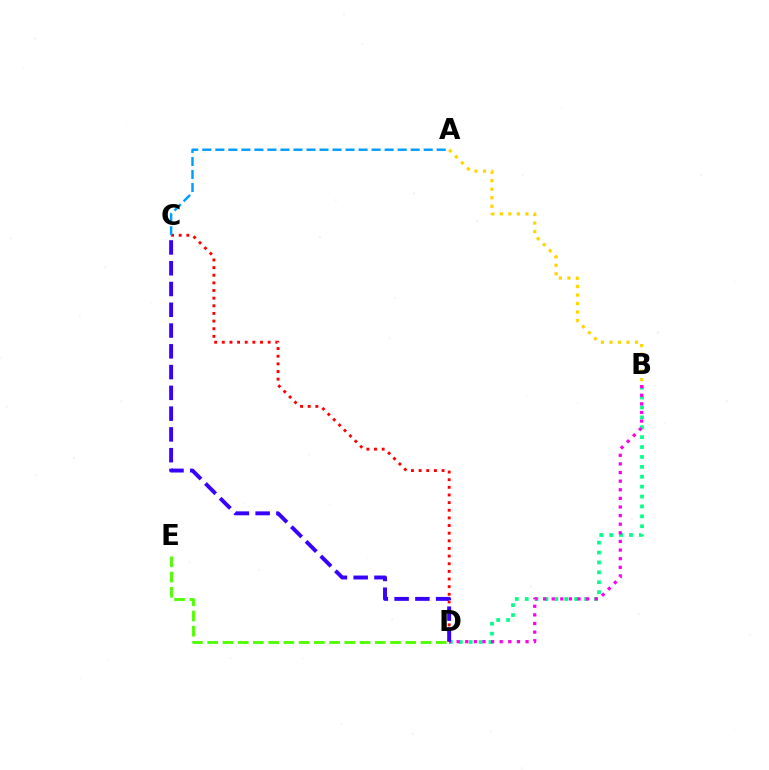{('A', 'B'): [{'color': '#ffd500', 'line_style': 'dotted', 'thickness': 2.31}], ('B', 'D'): [{'color': '#00ff86', 'line_style': 'dotted', 'thickness': 2.69}, {'color': '#ff00ed', 'line_style': 'dotted', 'thickness': 2.34}], ('D', 'E'): [{'color': '#4fff00', 'line_style': 'dashed', 'thickness': 2.07}], ('C', 'D'): [{'color': '#ff0000', 'line_style': 'dotted', 'thickness': 2.08}, {'color': '#3700ff', 'line_style': 'dashed', 'thickness': 2.82}], ('A', 'C'): [{'color': '#009eff', 'line_style': 'dashed', 'thickness': 1.77}]}